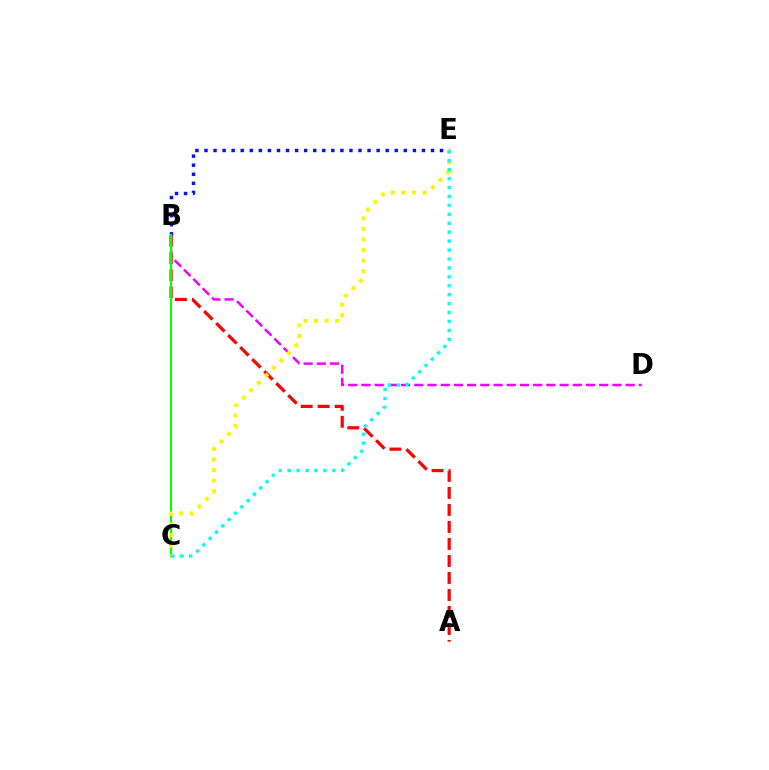{('B', 'D'): [{'color': '#ee00ff', 'line_style': 'dashed', 'thickness': 1.79}], ('A', 'B'): [{'color': '#ff0000', 'line_style': 'dashed', 'thickness': 2.31}], ('B', 'E'): [{'color': '#0010ff', 'line_style': 'dotted', 'thickness': 2.46}], ('B', 'C'): [{'color': '#08ff00', 'line_style': 'solid', 'thickness': 1.54}], ('C', 'E'): [{'color': '#fcf500', 'line_style': 'dotted', 'thickness': 2.88}, {'color': '#00fff6', 'line_style': 'dotted', 'thickness': 2.43}]}